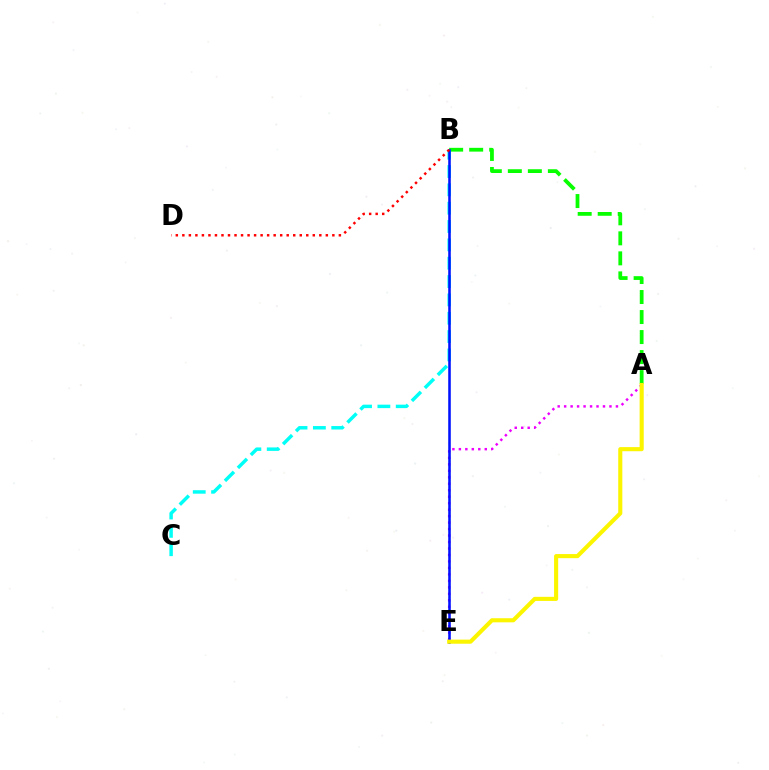{('A', 'E'): [{'color': '#ee00ff', 'line_style': 'dotted', 'thickness': 1.76}, {'color': '#fcf500', 'line_style': 'solid', 'thickness': 2.96}], ('A', 'B'): [{'color': '#08ff00', 'line_style': 'dashed', 'thickness': 2.72}], ('B', 'C'): [{'color': '#00fff6', 'line_style': 'dashed', 'thickness': 2.49}], ('B', 'E'): [{'color': '#0010ff', 'line_style': 'solid', 'thickness': 1.84}], ('B', 'D'): [{'color': '#ff0000', 'line_style': 'dotted', 'thickness': 1.77}]}